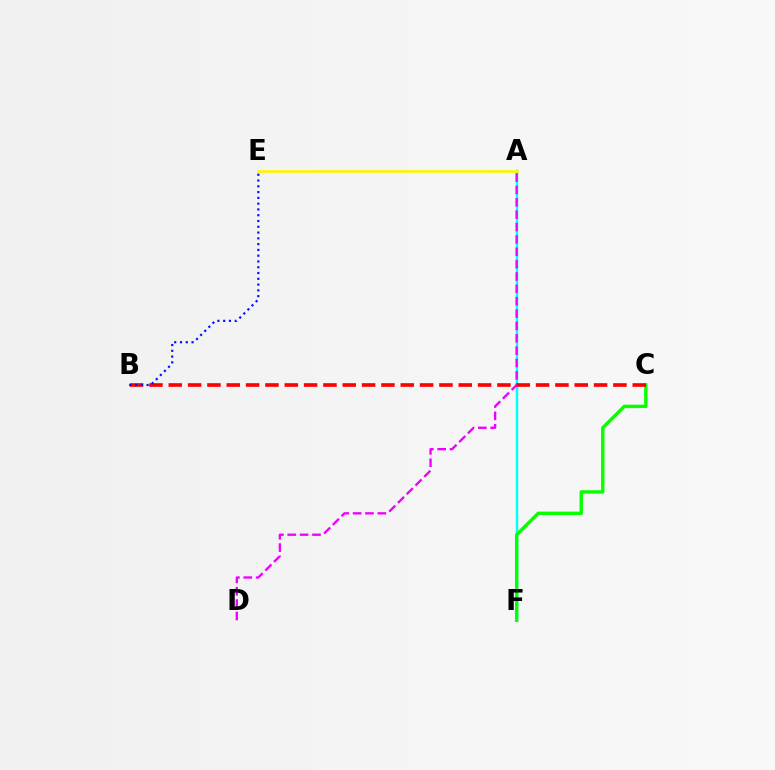{('A', 'F'): [{'color': '#00fff6', 'line_style': 'solid', 'thickness': 1.77}], ('C', 'F'): [{'color': '#08ff00', 'line_style': 'solid', 'thickness': 2.46}], ('A', 'E'): [{'color': '#fcf500', 'line_style': 'solid', 'thickness': 1.91}], ('A', 'D'): [{'color': '#ee00ff', 'line_style': 'dashed', 'thickness': 1.68}], ('B', 'C'): [{'color': '#ff0000', 'line_style': 'dashed', 'thickness': 2.63}], ('B', 'E'): [{'color': '#0010ff', 'line_style': 'dotted', 'thickness': 1.57}]}